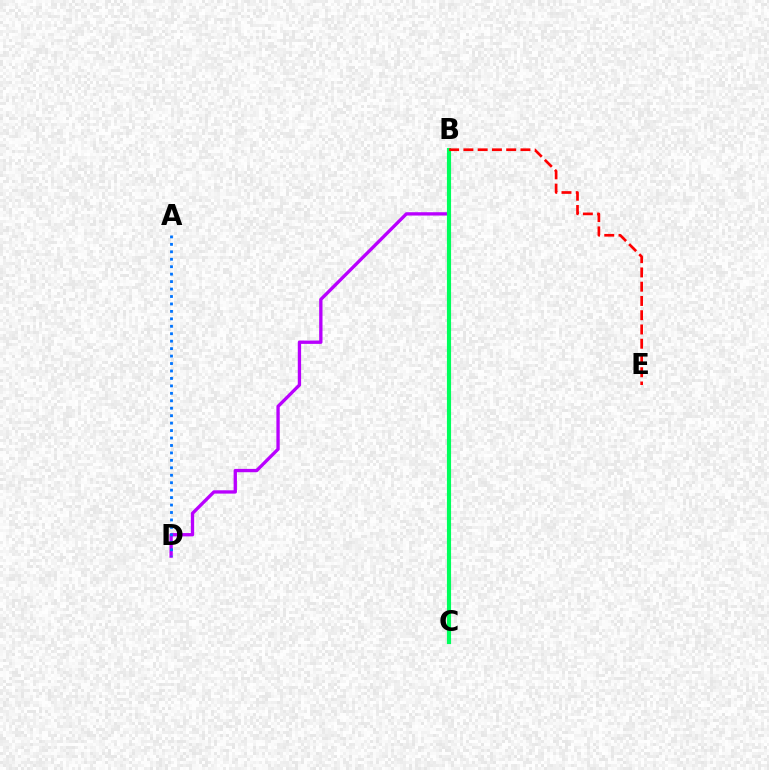{('B', 'C'): [{'color': '#d1ff00', 'line_style': 'dotted', 'thickness': 2.65}, {'color': '#00ff5c', 'line_style': 'solid', 'thickness': 2.98}], ('B', 'D'): [{'color': '#b900ff', 'line_style': 'solid', 'thickness': 2.39}], ('B', 'E'): [{'color': '#ff0000', 'line_style': 'dashed', 'thickness': 1.94}], ('A', 'D'): [{'color': '#0074ff', 'line_style': 'dotted', 'thickness': 2.02}]}